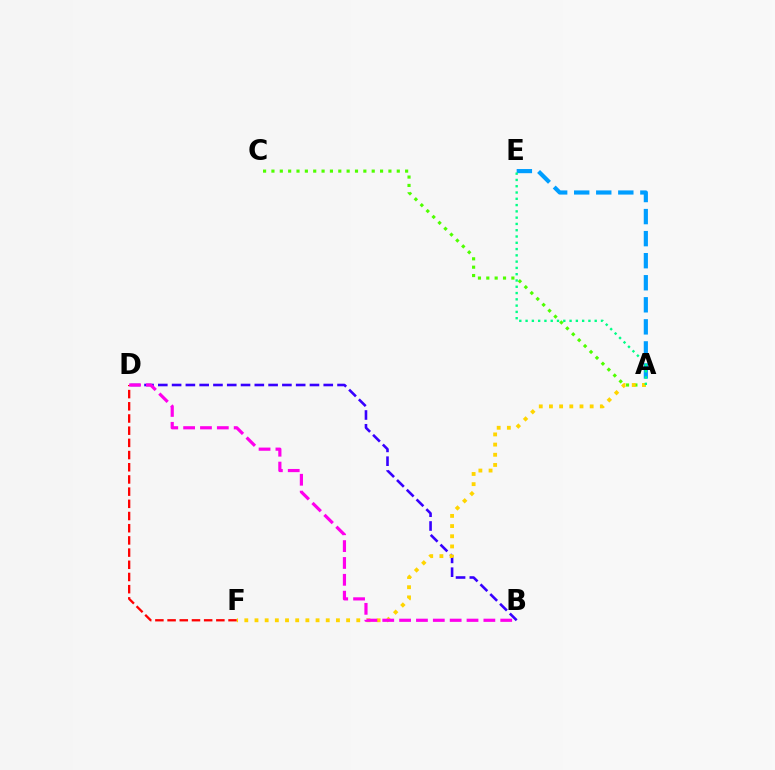{('B', 'D'): [{'color': '#3700ff', 'line_style': 'dashed', 'thickness': 1.87}, {'color': '#ff00ed', 'line_style': 'dashed', 'thickness': 2.29}], ('D', 'F'): [{'color': '#ff0000', 'line_style': 'dashed', 'thickness': 1.66}], ('A', 'C'): [{'color': '#4fff00', 'line_style': 'dotted', 'thickness': 2.27}], ('A', 'F'): [{'color': '#ffd500', 'line_style': 'dotted', 'thickness': 2.77}], ('A', 'E'): [{'color': '#009eff', 'line_style': 'dashed', 'thickness': 3.0}, {'color': '#00ff86', 'line_style': 'dotted', 'thickness': 1.71}]}